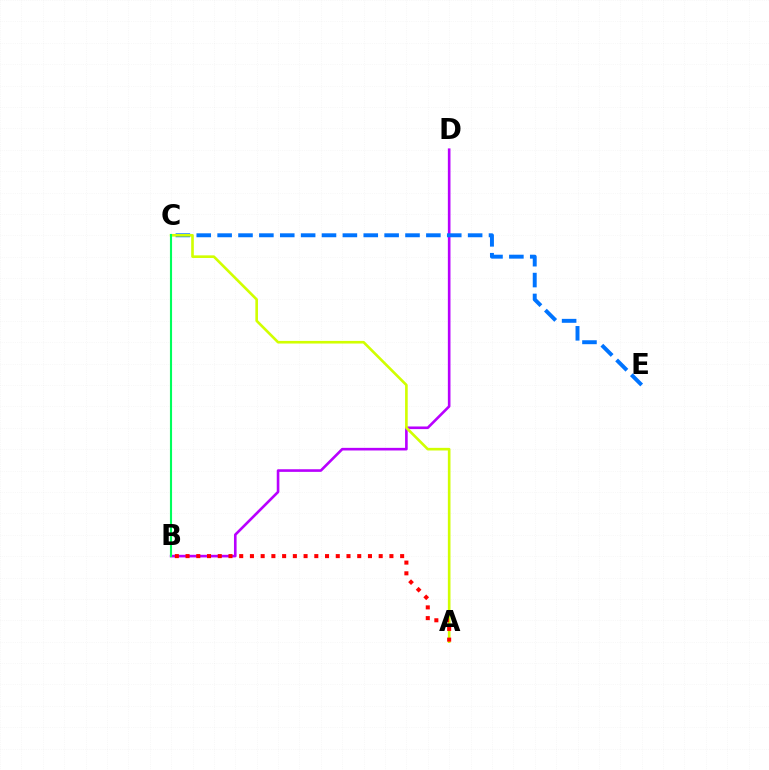{('B', 'D'): [{'color': '#b900ff', 'line_style': 'solid', 'thickness': 1.89}], ('C', 'E'): [{'color': '#0074ff', 'line_style': 'dashed', 'thickness': 2.84}], ('A', 'C'): [{'color': '#d1ff00', 'line_style': 'solid', 'thickness': 1.89}], ('A', 'B'): [{'color': '#ff0000', 'line_style': 'dotted', 'thickness': 2.92}], ('B', 'C'): [{'color': '#00ff5c', 'line_style': 'solid', 'thickness': 1.53}]}